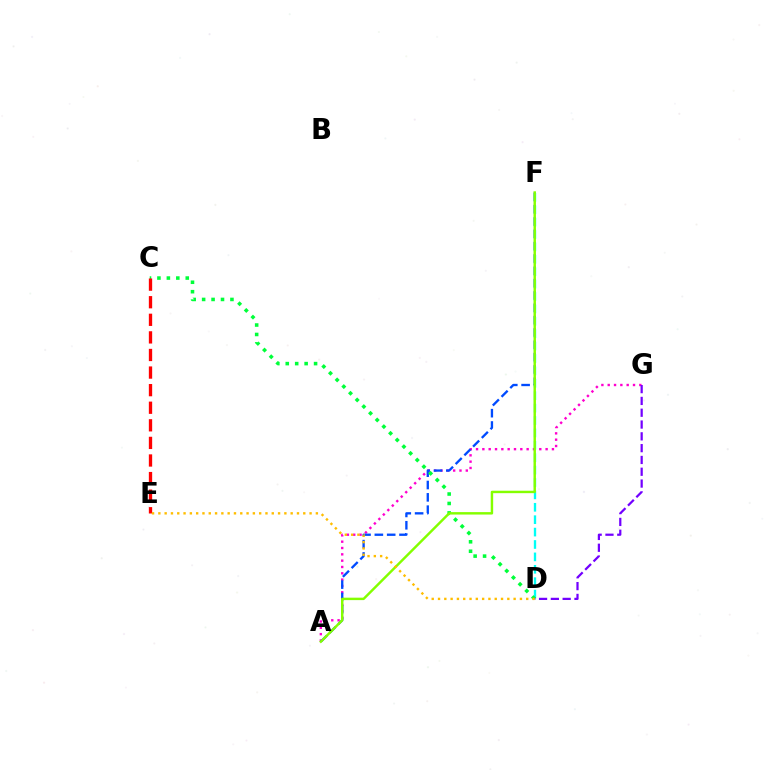{('A', 'G'): [{'color': '#ff00cf', 'line_style': 'dotted', 'thickness': 1.72}], ('A', 'F'): [{'color': '#004bff', 'line_style': 'dashed', 'thickness': 1.67}, {'color': '#84ff00', 'line_style': 'solid', 'thickness': 1.76}], ('D', 'F'): [{'color': '#00fff6', 'line_style': 'dashed', 'thickness': 1.68}], ('C', 'D'): [{'color': '#00ff39', 'line_style': 'dotted', 'thickness': 2.57}], ('C', 'E'): [{'color': '#ff0000', 'line_style': 'dashed', 'thickness': 2.39}], ('D', 'G'): [{'color': '#7200ff', 'line_style': 'dashed', 'thickness': 1.6}], ('D', 'E'): [{'color': '#ffbd00', 'line_style': 'dotted', 'thickness': 1.71}]}